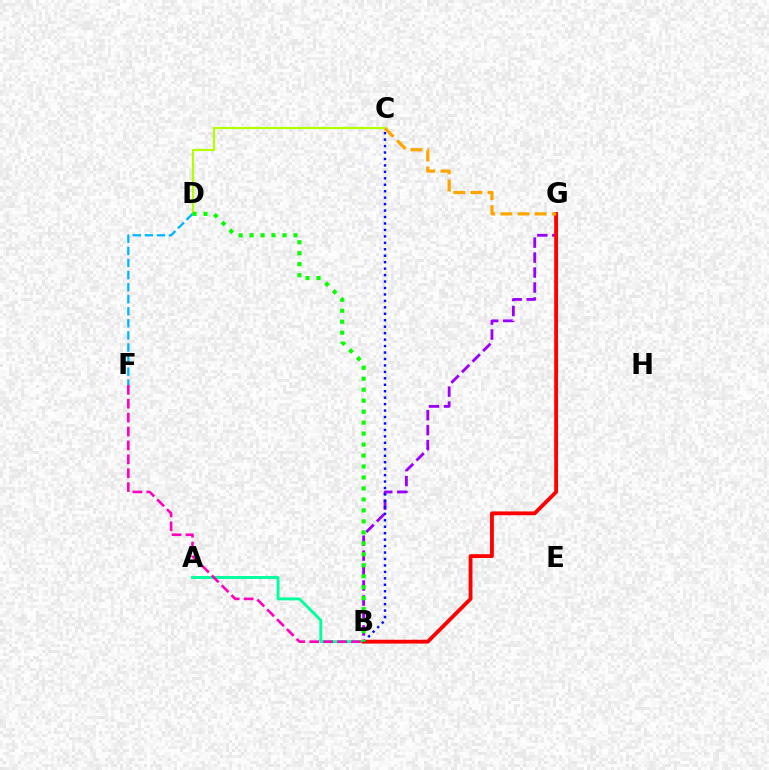{('B', 'G'): [{'color': '#9b00ff', 'line_style': 'dashed', 'thickness': 2.03}, {'color': '#ff0000', 'line_style': 'solid', 'thickness': 2.75}], ('A', 'B'): [{'color': '#00ff9d', 'line_style': 'solid', 'thickness': 2.08}], ('C', 'D'): [{'color': '#b3ff00', 'line_style': 'solid', 'thickness': 1.59}], ('B', 'C'): [{'color': '#0010ff', 'line_style': 'dotted', 'thickness': 1.75}], ('B', 'F'): [{'color': '#ff00bd', 'line_style': 'dashed', 'thickness': 1.89}], ('D', 'F'): [{'color': '#00b5ff', 'line_style': 'dashed', 'thickness': 1.64}], ('C', 'G'): [{'color': '#ffa500', 'line_style': 'dashed', 'thickness': 2.33}], ('B', 'D'): [{'color': '#08ff00', 'line_style': 'dotted', 'thickness': 2.98}]}